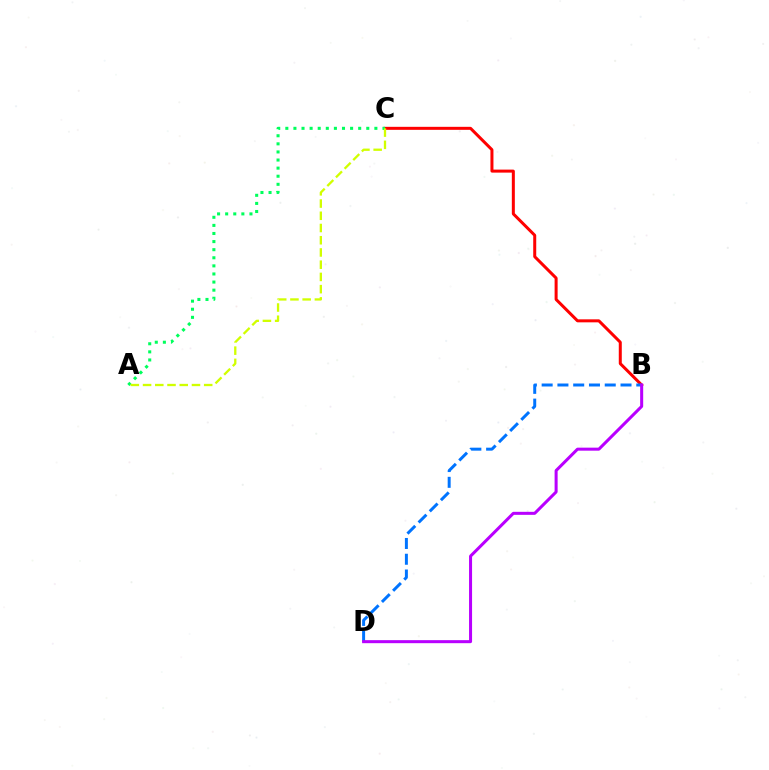{('B', 'C'): [{'color': '#ff0000', 'line_style': 'solid', 'thickness': 2.17}], ('B', 'D'): [{'color': '#0074ff', 'line_style': 'dashed', 'thickness': 2.14}, {'color': '#b900ff', 'line_style': 'solid', 'thickness': 2.18}], ('A', 'C'): [{'color': '#00ff5c', 'line_style': 'dotted', 'thickness': 2.2}, {'color': '#d1ff00', 'line_style': 'dashed', 'thickness': 1.66}]}